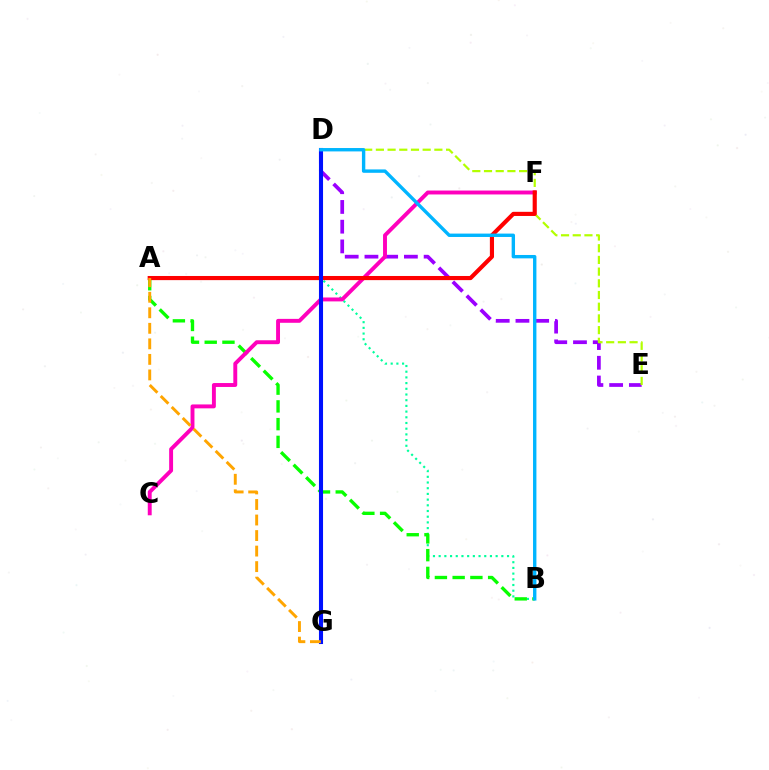{('B', 'D'): [{'color': '#00ff9d', 'line_style': 'dotted', 'thickness': 1.55}, {'color': '#00b5ff', 'line_style': 'solid', 'thickness': 2.44}], ('D', 'E'): [{'color': '#9b00ff', 'line_style': 'dashed', 'thickness': 2.68}, {'color': '#b3ff00', 'line_style': 'dashed', 'thickness': 1.59}], ('A', 'B'): [{'color': '#08ff00', 'line_style': 'dashed', 'thickness': 2.41}], ('C', 'F'): [{'color': '#ff00bd', 'line_style': 'solid', 'thickness': 2.82}], ('A', 'F'): [{'color': '#ff0000', 'line_style': 'solid', 'thickness': 2.98}], ('D', 'G'): [{'color': '#0010ff', 'line_style': 'solid', 'thickness': 2.94}], ('A', 'G'): [{'color': '#ffa500', 'line_style': 'dashed', 'thickness': 2.11}]}